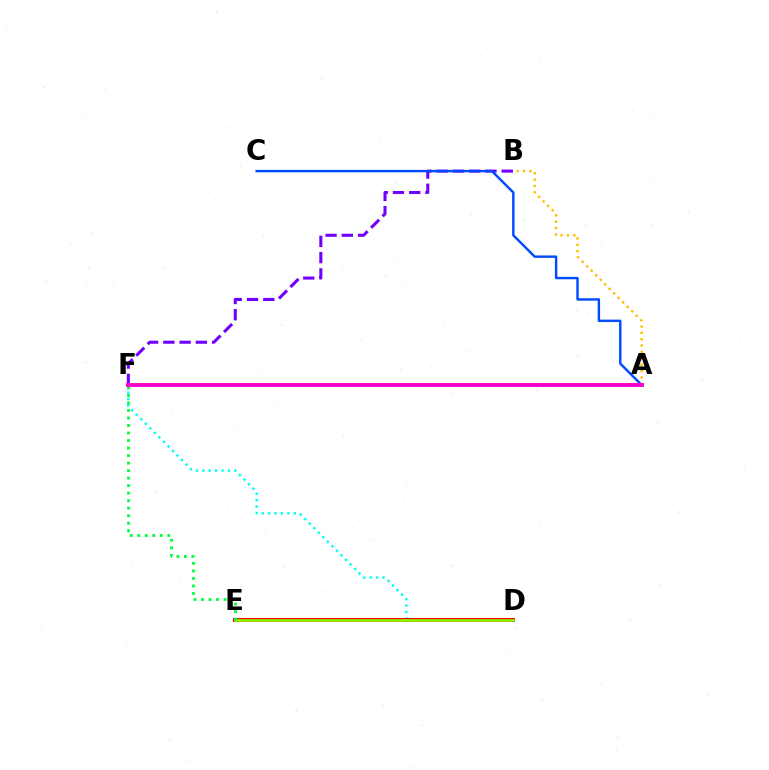{('D', 'F'): [{'color': '#00fff6', 'line_style': 'dotted', 'thickness': 1.74}], ('D', 'E'): [{'color': '#ff0000', 'line_style': 'solid', 'thickness': 2.88}, {'color': '#84ff00', 'line_style': 'solid', 'thickness': 1.9}], ('E', 'F'): [{'color': '#00ff39', 'line_style': 'dotted', 'thickness': 2.04}], ('B', 'F'): [{'color': '#7200ff', 'line_style': 'dashed', 'thickness': 2.21}], ('A', 'C'): [{'color': '#004bff', 'line_style': 'solid', 'thickness': 1.75}], ('A', 'B'): [{'color': '#ffbd00', 'line_style': 'dotted', 'thickness': 1.73}], ('A', 'F'): [{'color': '#ff00cf', 'line_style': 'solid', 'thickness': 2.79}]}